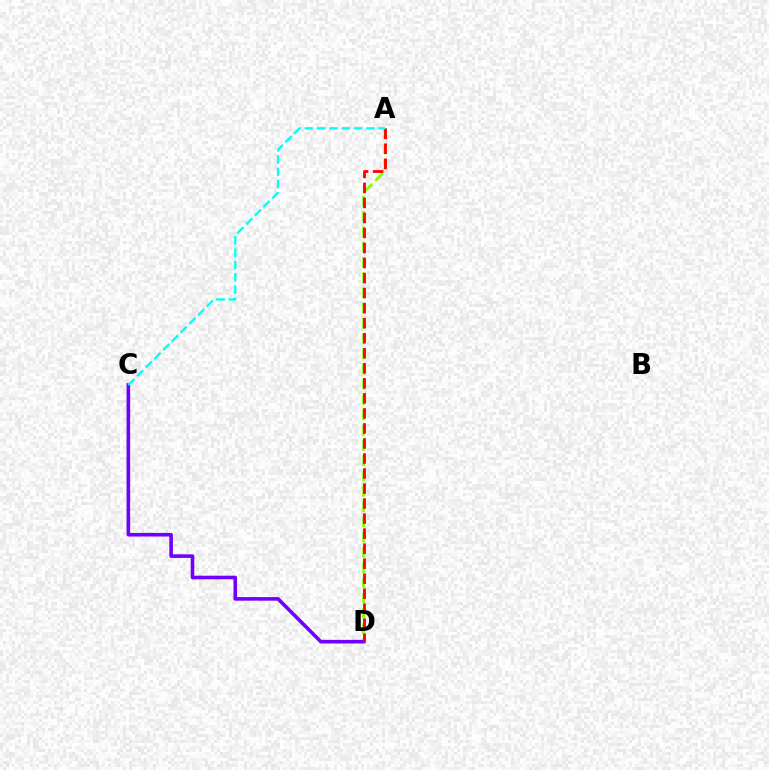{('A', 'D'): [{'color': '#84ff00', 'line_style': 'dashed', 'thickness': 2.07}, {'color': '#ff0000', 'line_style': 'dashed', 'thickness': 2.04}], ('C', 'D'): [{'color': '#7200ff', 'line_style': 'solid', 'thickness': 2.59}], ('A', 'C'): [{'color': '#00fff6', 'line_style': 'dashed', 'thickness': 1.67}]}